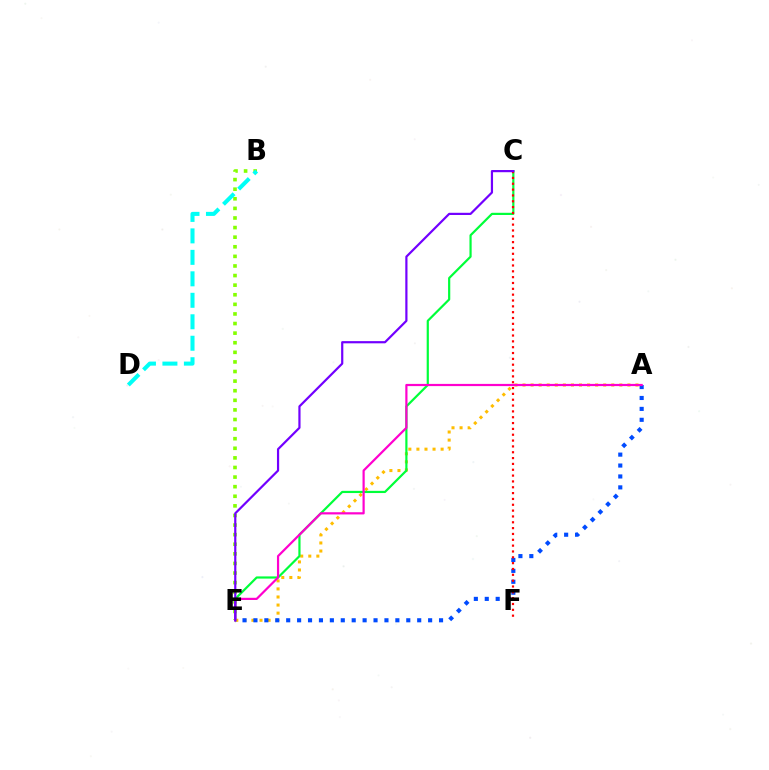{('B', 'E'): [{'color': '#84ff00', 'line_style': 'dotted', 'thickness': 2.61}], ('A', 'E'): [{'color': '#ffbd00', 'line_style': 'dotted', 'thickness': 2.19}, {'color': '#004bff', 'line_style': 'dotted', 'thickness': 2.97}, {'color': '#ff00cf', 'line_style': 'solid', 'thickness': 1.59}], ('C', 'E'): [{'color': '#00ff39', 'line_style': 'solid', 'thickness': 1.58}, {'color': '#7200ff', 'line_style': 'solid', 'thickness': 1.58}], ('B', 'D'): [{'color': '#00fff6', 'line_style': 'dashed', 'thickness': 2.92}], ('C', 'F'): [{'color': '#ff0000', 'line_style': 'dotted', 'thickness': 1.59}]}